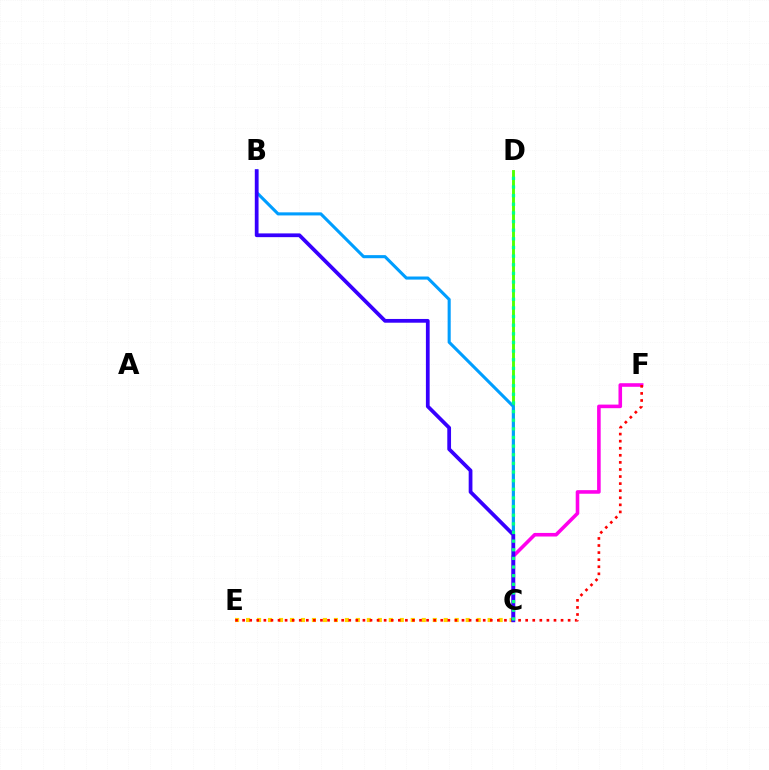{('C', 'F'): [{'color': '#ff00ed', 'line_style': 'solid', 'thickness': 2.58}], ('C', 'E'): [{'color': '#ffd500', 'line_style': 'dotted', 'thickness': 2.98}], ('C', 'D'): [{'color': '#4fff00', 'line_style': 'solid', 'thickness': 2.08}, {'color': '#00ff86', 'line_style': 'dotted', 'thickness': 2.35}], ('E', 'F'): [{'color': '#ff0000', 'line_style': 'dotted', 'thickness': 1.92}], ('B', 'C'): [{'color': '#009eff', 'line_style': 'solid', 'thickness': 2.22}, {'color': '#3700ff', 'line_style': 'solid', 'thickness': 2.7}]}